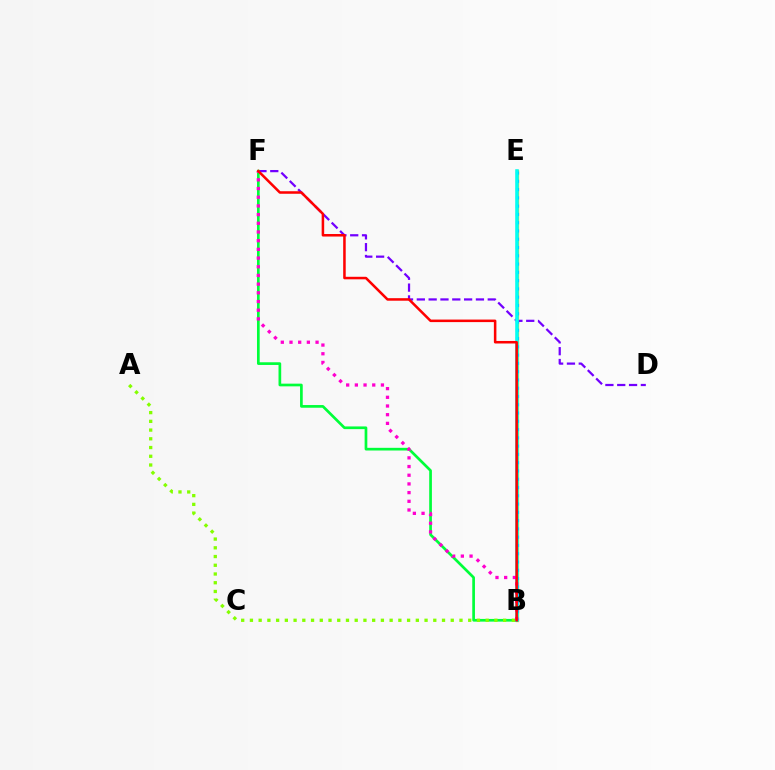{('D', 'F'): [{'color': '#7200ff', 'line_style': 'dashed', 'thickness': 1.61}], ('B', 'E'): [{'color': '#ffbd00', 'line_style': 'solid', 'thickness': 2.37}, {'color': '#004bff', 'line_style': 'dotted', 'thickness': 2.25}, {'color': '#00fff6', 'line_style': 'solid', 'thickness': 2.55}], ('B', 'F'): [{'color': '#00ff39', 'line_style': 'solid', 'thickness': 1.94}, {'color': '#ff00cf', 'line_style': 'dotted', 'thickness': 2.36}, {'color': '#ff0000', 'line_style': 'solid', 'thickness': 1.82}], ('A', 'B'): [{'color': '#84ff00', 'line_style': 'dotted', 'thickness': 2.37}]}